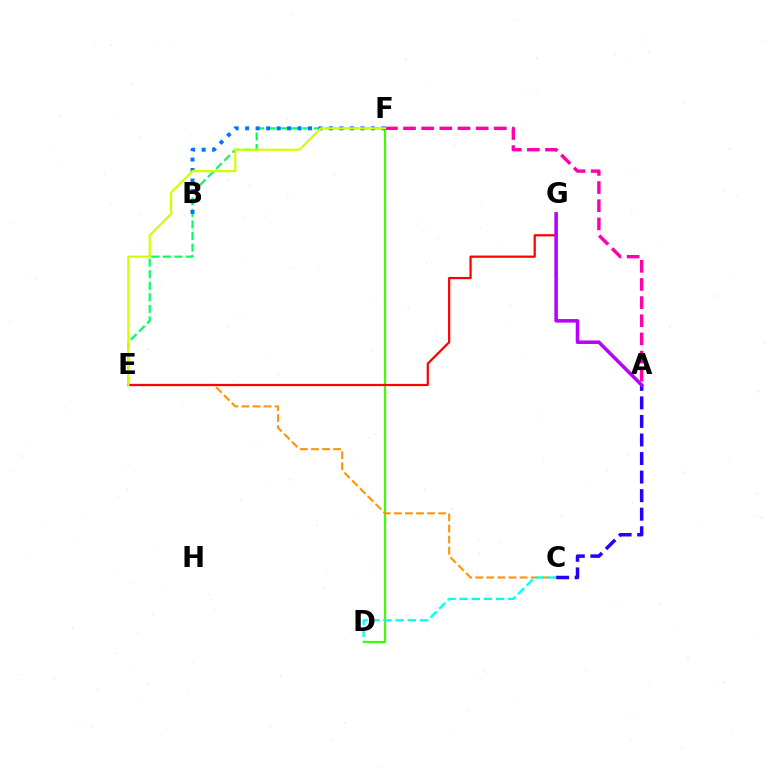{('D', 'F'): [{'color': '#3dff00', 'line_style': 'solid', 'thickness': 1.6}], ('A', 'C'): [{'color': '#2500ff', 'line_style': 'dashed', 'thickness': 2.52}], ('E', 'F'): [{'color': '#00ff5c', 'line_style': 'dashed', 'thickness': 1.57}, {'color': '#d1ff00', 'line_style': 'solid', 'thickness': 1.59}], ('C', 'E'): [{'color': '#ff9400', 'line_style': 'dashed', 'thickness': 1.51}], ('B', 'F'): [{'color': '#0074ff', 'line_style': 'dotted', 'thickness': 2.85}], ('E', 'G'): [{'color': '#ff0000', 'line_style': 'solid', 'thickness': 1.6}], ('A', 'F'): [{'color': '#ff00ac', 'line_style': 'dashed', 'thickness': 2.47}], ('C', 'D'): [{'color': '#00fff6', 'line_style': 'dashed', 'thickness': 1.65}], ('A', 'G'): [{'color': '#b900ff', 'line_style': 'solid', 'thickness': 2.54}]}